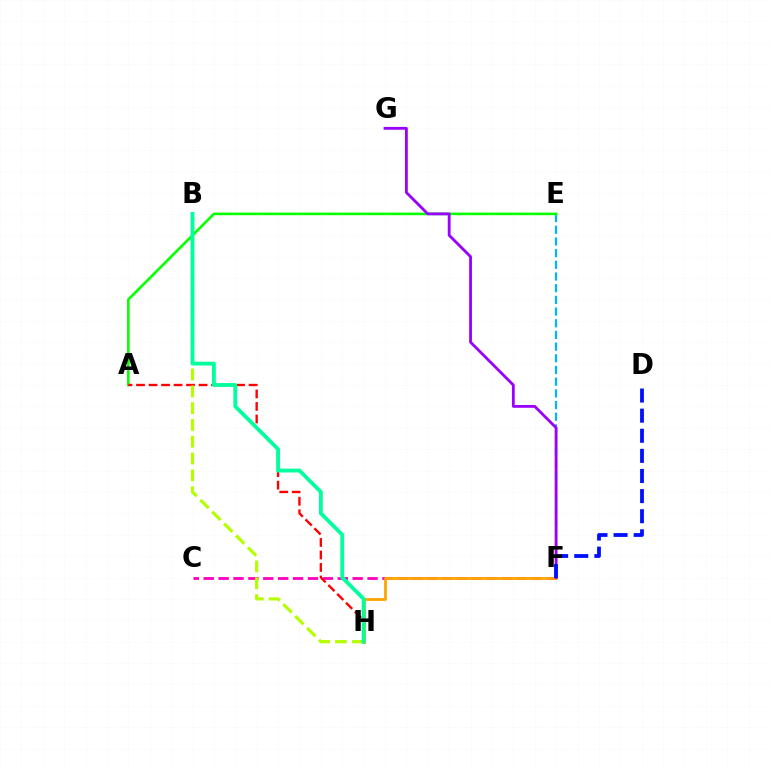{('C', 'F'): [{'color': '#ff00bd', 'line_style': 'dashed', 'thickness': 2.02}], ('F', 'H'): [{'color': '#ffa500', 'line_style': 'solid', 'thickness': 2.03}], ('E', 'F'): [{'color': '#00b5ff', 'line_style': 'dashed', 'thickness': 1.59}], ('A', 'E'): [{'color': '#08ff00', 'line_style': 'solid', 'thickness': 1.89}], ('A', 'H'): [{'color': '#ff0000', 'line_style': 'dashed', 'thickness': 1.7}], ('B', 'H'): [{'color': '#b3ff00', 'line_style': 'dashed', 'thickness': 2.28}, {'color': '#00ff9d', 'line_style': 'solid', 'thickness': 2.75}], ('F', 'G'): [{'color': '#9b00ff', 'line_style': 'solid', 'thickness': 2.02}], ('D', 'F'): [{'color': '#0010ff', 'line_style': 'dashed', 'thickness': 2.73}]}